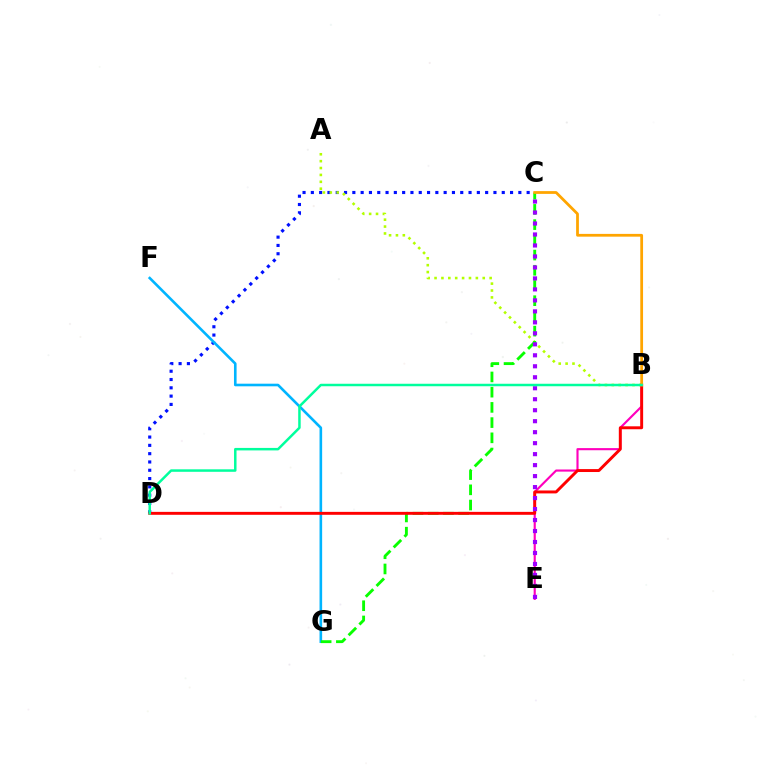{('C', 'D'): [{'color': '#0010ff', 'line_style': 'dotted', 'thickness': 2.26}], ('F', 'G'): [{'color': '#00b5ff', 'line_style': 'solid', 'thickness': 1.88}], ('A', 'B'): [{'color': '#b3ff00', 'line_style': 'dotted', 'thickness': 1.87}], ('C', 'G'): [{'color': '#08ff00', 'line_style': 'dashed', 'thickness': 2.07}], ('B', 'E'): [{'color': '#ff00bd', 'line_style': 'solid', 'thickness': 1.54}], ('B', 'D'): [{'color': '#ff0000', 'line_style': 'solid', 'thickness': 2.11}, {'color': '#00ff9d', 'line_style': 'solid', 'thickness': 1.79}], ('B', 'C'): [{'color': '#ffa500', 'line_style': 'solid', 'thickness': 2.0}], ('C', 'E'): [{'color': '#9b00ff', 'line_style': 'dotted', 'thickness': 2.98}]}